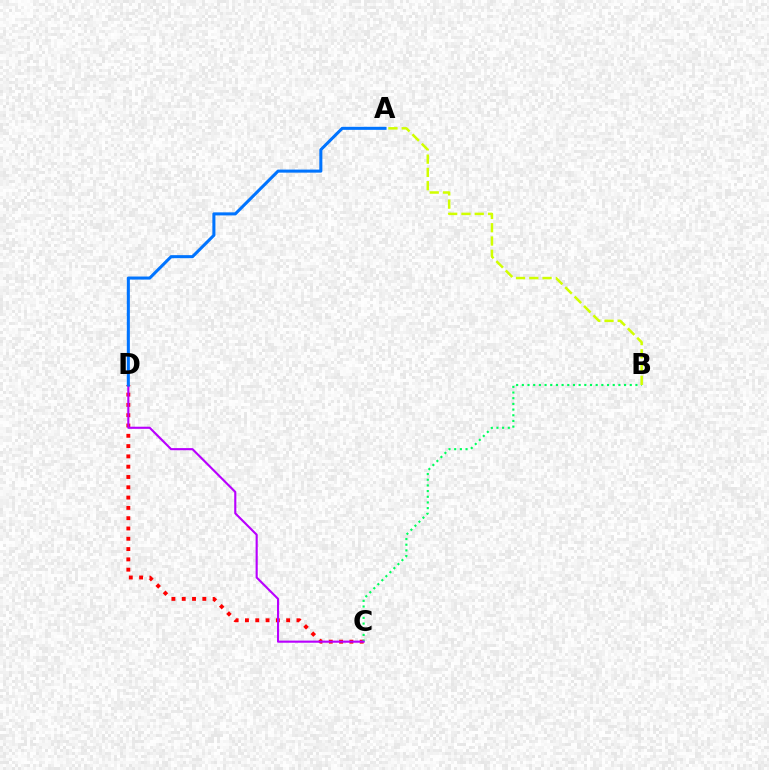{('C', 'D'): [{'color': '#ff0000', 'line_style': 'dotted', 'thickness': 2.8}, {'color': '#b900ff', 'line_style': 'solid', 'thickness': 1.53}], ('B', 'C'): [{'color': '#00ff5c', 'line_style': 'dotted', 'thickness': 1.54}], ('A', 'B'): [{'color': '#d1ff00', 'line_style': 'dashed', 'thickness': 1.8}], ('A', 'D'): [{'color': '#0074ff', 'line_style': 'solid', 'thickness': 2.2}]}